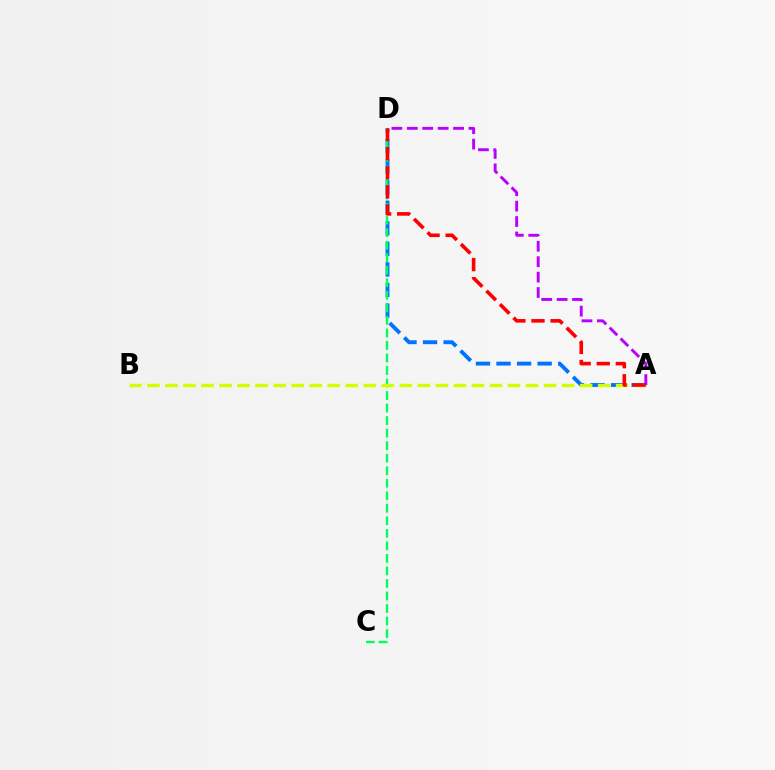{('A', 'D'): [{'color': '#0074ff', 'line_style': 'dashed', 'thickness': 2.79}, {'color': '#ff0000', 'line_style': 'dashed', 'thickness': 2.59}, {'color': '#b900ff', 'line_style': 'dashed', 'thickness': 2.09}], ('C', 'D'): [{'color': '#00ff5c', 'line_style': 'dashed', 'thickness': 1.7}], ('A', 'B'): [{'color': '#d1ff00', 'line_style': 'dashed', 'thickness': 2.45}]}